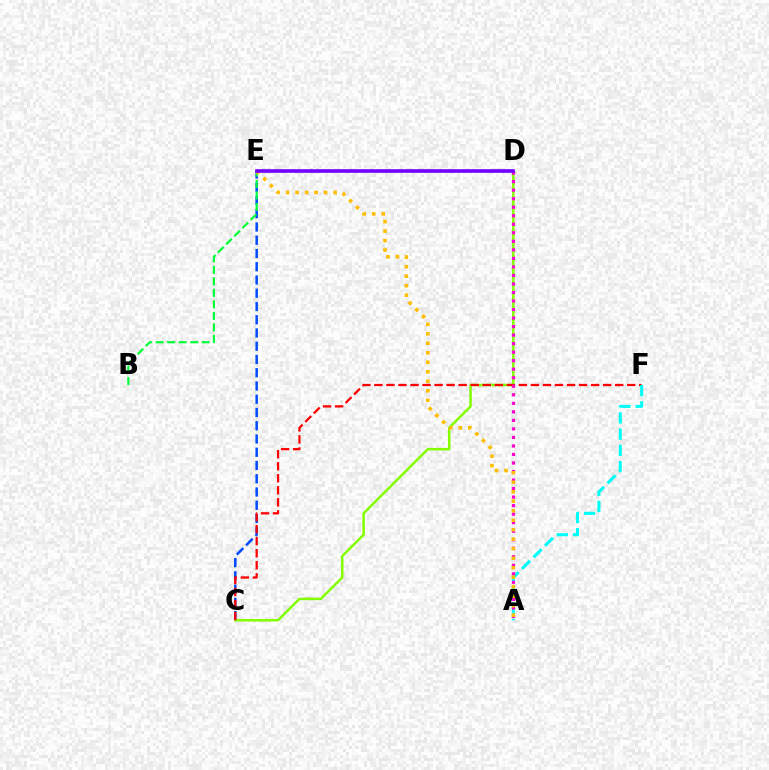{('C', 'E'): [{'color': '#004bff', 'line_style': 'dashed', 'thickness': 1.8}], ('C', 'D'): [{'color': '#84ff00', 'line_style': 'solid', 'thickness': 1.81}], ('B', 'E'): [{'color': '#00ff39', 'line_style': 'dashed', 'thickness': 1.56}], ('C', 'F'): [{'color': '#ff0000', 'line_style': 'dashed', 'thickness': 1.64}], ('A', 'F'): [{'color': '#00fff6', 'line_style': 'dashed', 'thickness': 2.2}], ('A', 'D'): [{'color': '#ff00cf', 'line_style': 'dotted', 'thickness': 2.32}], ('A', 'E'): [{'color': '#ffbd00', 'line_style': 'dotted', 'thickness': 2.58}], ('D', 'E'): [{'color': '#7200ff', 'line_style': 'solid', 'thickness': 2.61}]}